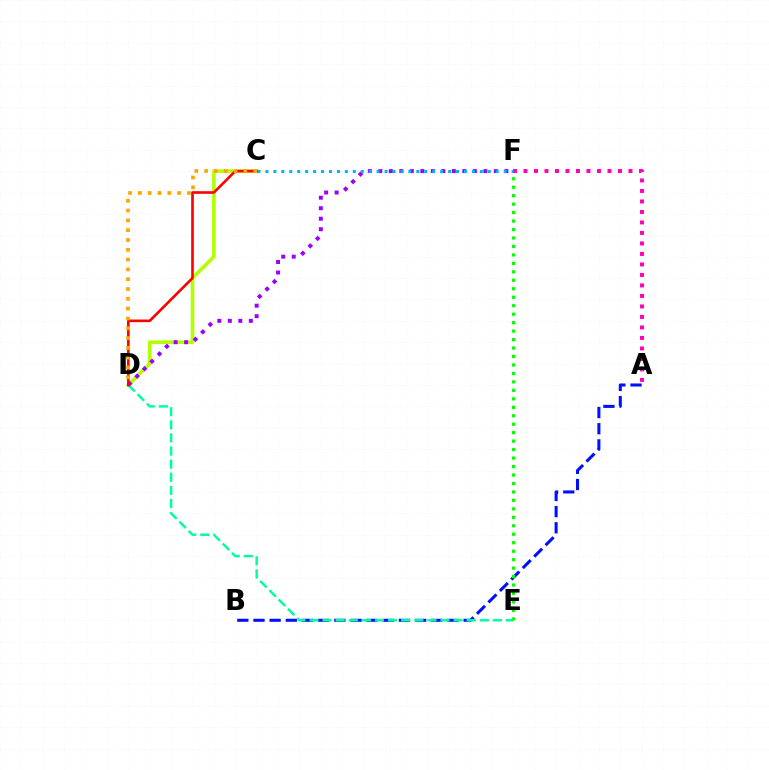{('C', 'D'): [{'color': '#b3ff00', 'line_style': 'solid', 'thickness': 2.6}, {'color': '#ff0000', 'line_style': 'solid', 'thickness': 1.89}, {'color': '#ffa500', 'line_style': 'dotted', 'thickness': 2.66}], ('A', 'B'): [{'color': '#0010ff', 'line_style': 'dashed', 'thickness': 2.2}], ('D', 'E'): [{'color': '#00ff9d', 'line_style': 'dashed', 'thickness': 1.78}], ('E', 'F'): [{'color': '#08ff00', 'line_style': 'dotted', 'thickness': 2.3}], ('A', 'F'): [{'color': '#ff00bd', 'line_style': 'dotted', 'thickness': 2.85}], ('D', 'F'): [{'color': '#9b00ff', 'line_style': 'dotted', 'thickness': 2.85}], ('C', 'F'): [{'color': '#00b5ff', 'line_style': 'dotted', 'thickness': 2.16}]}